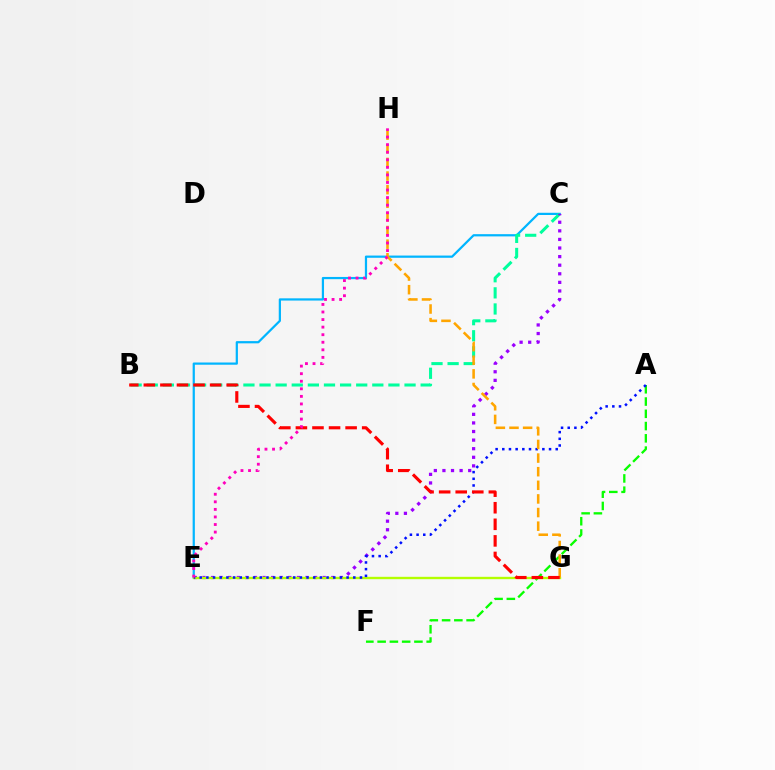{('C', 'E'): [{'color': '#00b5ff', 'line_style': 'solid', 'thickness': 1.6}, {'color': '#9b00ff', 'line_style': 'dotted', 'thickness': 2.33}], ('B', 'C'): [{'color': '#00ff9d', 'line_style': 'dashed', 'thickness': 2.19}], ('A', 'F'): [{'color': '#08ff00', 'line_style': 'dashed', 'thickness': 1.67}], ('E', 'G'): [{'color': '#b3ff00', 'line_style': 'solid', 'thickness': 1.71}], ('A', 'E'): [{'color': '#0010ff', 'line_style': 'dotted', 'thickness': 1.81}], ('G', 'H'): [{'color': '#ffa500', 'line_style': 'dashed', 'thickness': 1.85}], ('B', 'G'): [{'color': '#ff0000', 'line_style': 'dashed', 'thickness': 2.25}], ('E', 'H'): [{'color': '#ff00bd', 'line_style': 'dotted', 'thickness': 2.06}]}